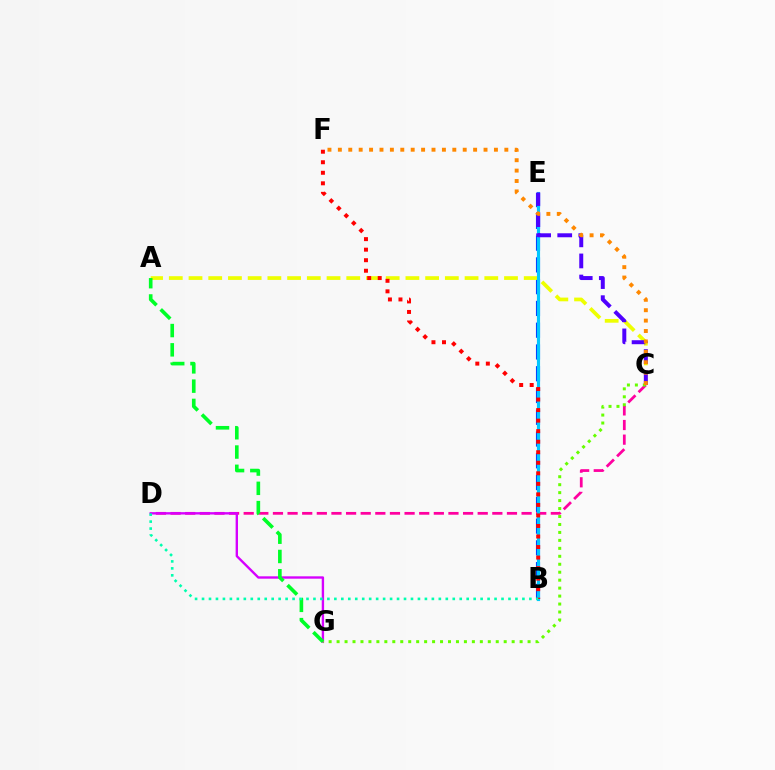{('B', 'E'): [{'color': '#003fff', 'line_style': 'dashed', 'thickness': 2.96}, {'color': '#00c7ff', 'line_style': 'solid', 'thickness': 2.26}], ('C', 'D'): [{'color': '#ff00a0', 'line_style': 'dashed', 'thickness': 1.99}], ('A', 'C'): [{'color': '#eeff00', 'line_style': 'dashed', 'thickness': 2.68}], ('C', 'E'): [{'color': '#4f00ff', 'line_style': 'dashed', 'thickness': 2.86}], ('B', 'F'): [{'color': '#ff0000', 'line_style': 'dotted', 'thickness': 2.86}], ('D', 'G'): [{'color': '#d600ff', 'line_style': 'solid', 'thickness': 1.7}], ('C', 'G'): [{'color': '#66ff00', 'line_style': 'dotted', 'thickness': 2.16}], ('A', 'G'): [{'color': '#00ff27', 'line_style': 'dashed', 'thickness': 2.62}], ('B', 'D'): [{'color': '#00ffaf', 'line_style': 'dotted', 'thickness': 1.89}], ('C', 'F'): [{'color': '#ff8800', 'line_style': 'dotted', 'thickness': 2.83}]}